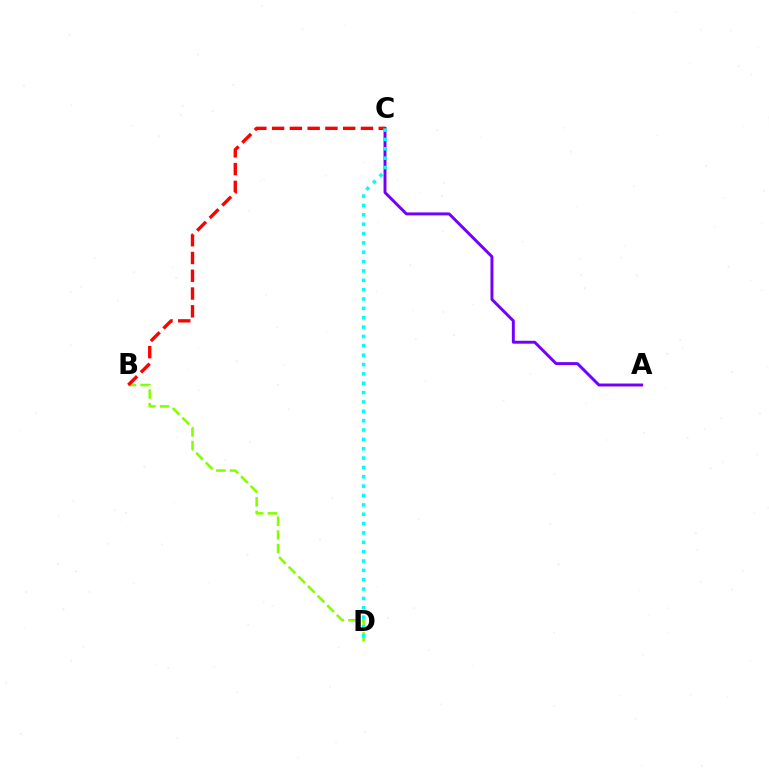{('B', 'D'): [{'color': '#84ff00', 'line_style': 'dashed', 'thickness': 1.85}], ('A', 'C'): [{'color': '#7200ff', 'line_style': 'solid', 'thickness': 2.11}], ('B', 'C'): [{'color': '#ff0000', 'line_style': 'dashed', 'thickness': 2.41}], ('C', 'D'): [{'color': '#00fff6', 'line_style': 'dotted', 'thickness': 2.54}]}